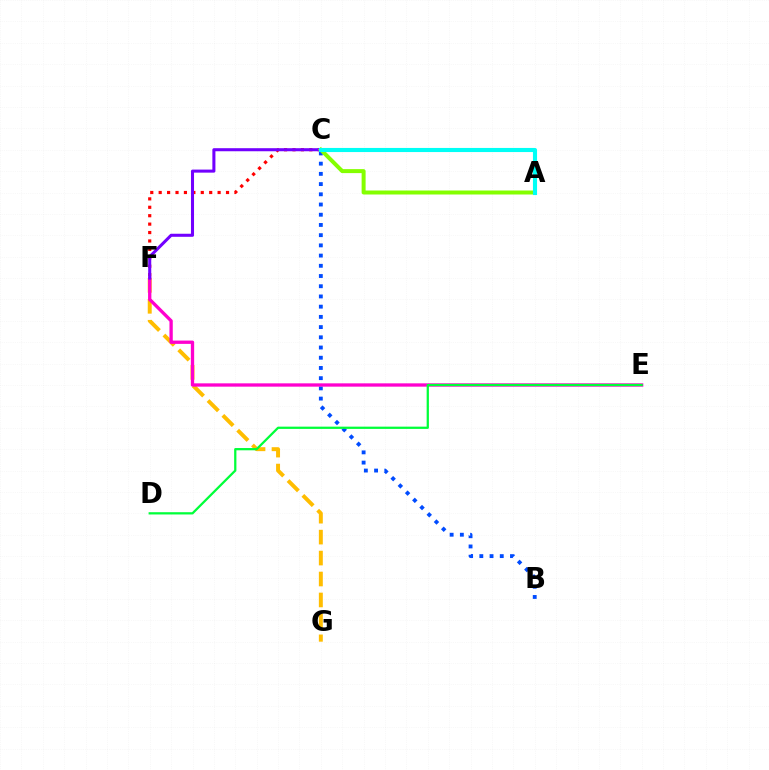{('C', 'F'): [{'color': '#ff0000', 'line_style': 'dotted', 'thickness': 2.29}, {'color': '#7200ff', 'line_style': 'solid', 'thickness': 2.2}], ('F', 'G'): [{'color': '#ffbd00', 'line_style': 'dashed', 'thickness': 2.85}], ('B', 'C'): [{'color': '#004bff', 'line_style': 'dotted', 'thickness': 2.78}], ('E', 'F'): [{'color': '#ff00cf', 'line_style': 'solid', 'thickness': 2.39}], ('A', 'C'): [{'color': '#84ff00', 'line_style': 'solid', 'thickness': 2.87}, {'color': '#00fff6', 'line_style': 'solid', 'thickness': 2.96}], ('D', 'E'): [{'color': '#00ff39', 'line_style': 'solid', 'thickness': 1.63}]}